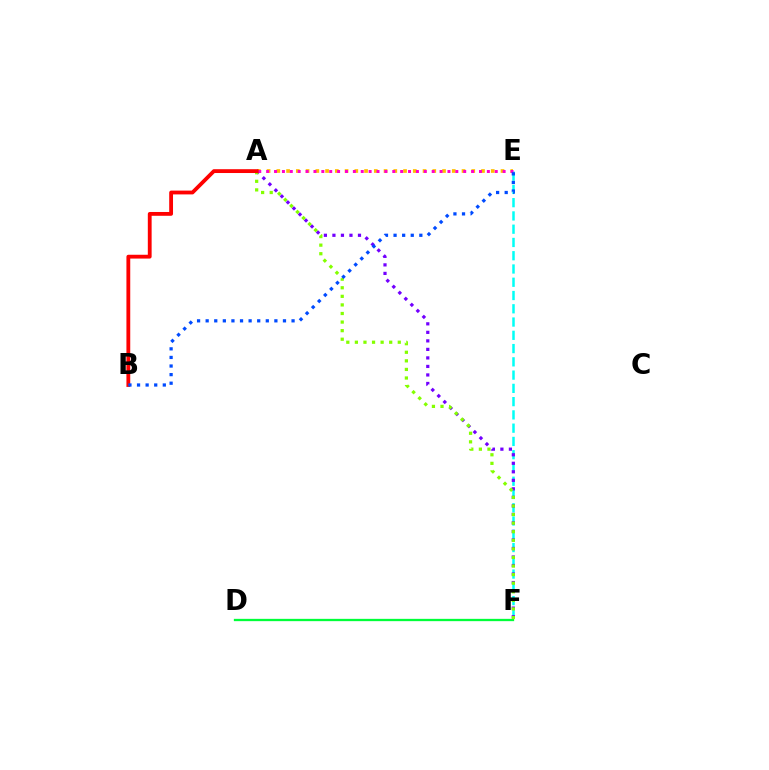{('D', 'F'): [{'color': '#00ff39', 'line_style': 'solid', 'thickness': 1.66}], ('E', 'F'): [{'color': '#00fff6', 'line_style': 'dashed', 'thickness': 1.8}], ('A', 'E'): [{'color': '#ffbd00', 'line_style': 'dotted', 'thickness': 2.65}, {'color': '#ff00cf', 'line_style': 'dotted', 'thickness': 2.14}], ('A', 'F'): [{'color': '#7200ff', 'line_style': 'dotted', 'thickness': 2.31}, {'color': '#84ff00', 'line_style': 'dotted', 'thickness': 2.33}], ('A', 'B'): [{'color': '#ff0000', 'line_style': 'solid', 'thickness': 2.75}], ('B', 'E'): [{'color': '#004bff', 'line_style': 'dotted', 'thickness': 2.33}]}